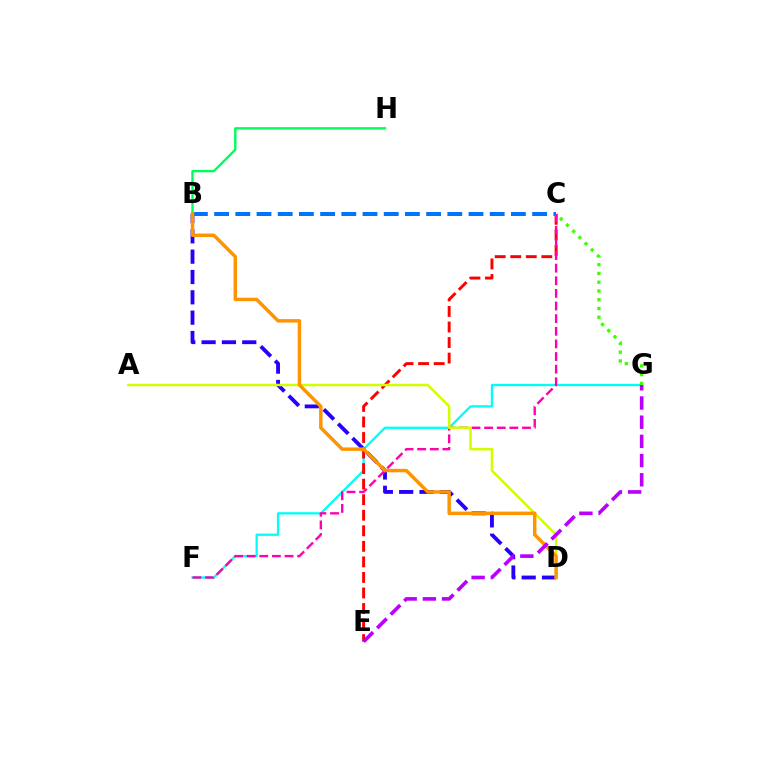{('B', 'D'): [{'color': '#2500ff', 'line_style': 'dashed', 'thickness': 2.76}, {'color': '#ff9400', 'line_style': 'solid', 'thickness': 2.49}], ('B', 'H'): [{'color': '#00ff5c', 'line_style': 'solid', 'thickness': 1.73}], ('F', 'G'): [{'color': '#00fff6', 'line_style': 'solid', 'thickness': 1.67}], ('C', 'E'): [{'color': '#ff0000', 'line_style': 'dashed', 'thickness': 2.11}], ('C', 'F'): [{'color': '#ff00ac', 'line_style': 'dashed', 'thickness': 1.71}], ('B', 'C'): [{'color': '#0074ff', 'line_style': 'dashed', 'thickness': 2.88}], ('A', 'D'): [{'color': '#d1ff00', 'line_style': 'solid', 'thickness': 1.82}], ('C', 'G'): [{'color': '#3dff00', 'line_style': 'dotted', 'thickness': 2.38}], ('E', 'G'): [{'color': '#b900ff', 'line_style': 'dashed', 'thickness': 2.61}]}